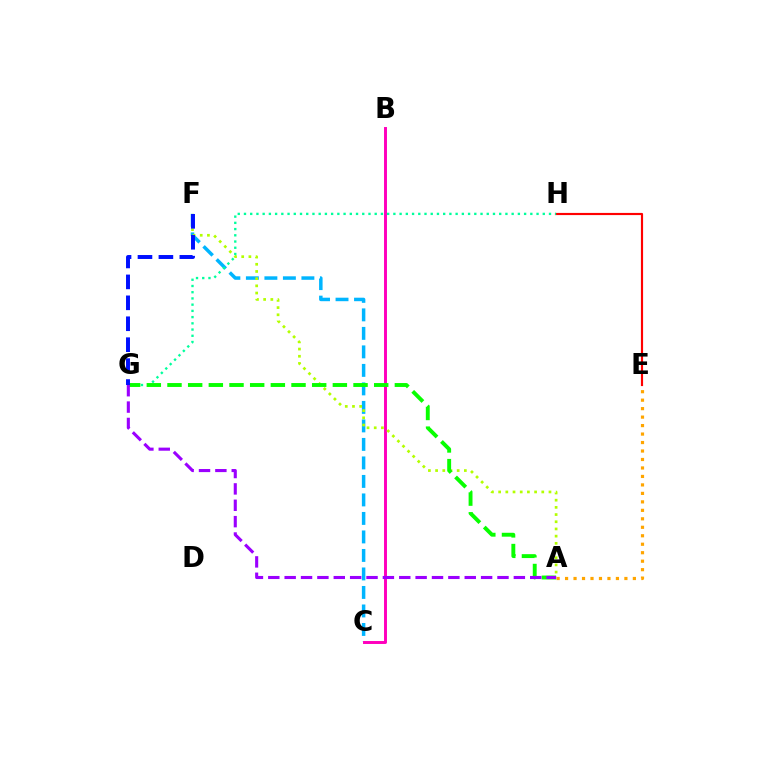{('C', 'F'): [{'color': '#00b5ff', 'line_style': 'dashed', 'thickness': 2.51}], ('A', 'E'): [{'color': '#ffa500', 'line_style': 'dotted', 'thickness': 2.3}], ('B', 'C'): [{'color': '#ff00bd', 'line_style': 'solid', 'thickness': 2.12}], ('A', 'F'): [{'color': '#b3ff00', 'line_style': 'dotted', 'thickness': 1.95}], ('E', 'H'): [{'color': '#ff0000', 'line_style': 'solid', 'thickness': 1.56}], ('G', 'H'): [{'color': '#00ff9d', 'line_style': 'dotted', 'thickness': 1.69}], ('A', 'G'): [{'color': '#08ff00', 'line_style': 'dashed', 'thickness': 2.81}, {'color': '#9b00ff', 'line_style': 'dashed', 'thickness': 2.22}], ('F', 'G'): [{'color': '#0010ff', 'line_style': 'dashed', 'thickness': 2.84}]}